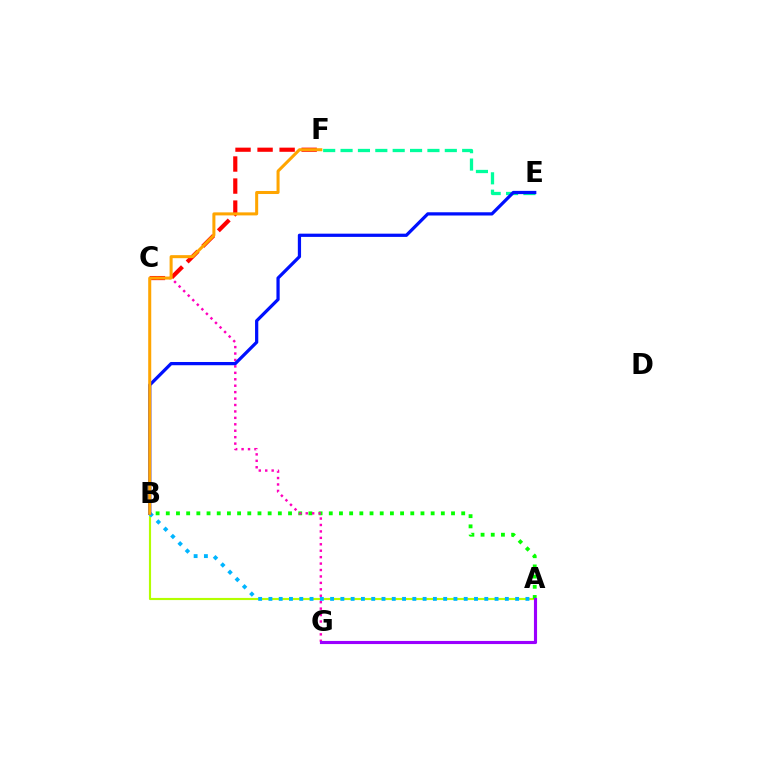{('E', 'F'): [{'color': '#00ff9d', 'line_style': 'dashed', 'thickness': 2.36}], ('A', 'B'): [{'color': '#b3ff00', 'line_style': 'solid', 'thickness': 1.54}, {'color': '#08ff00', 'line_style': 'dotted', 'thickness': 2.77}, {'color': '#00b5ff', 'line_style': 'dotted', 'thickness': 2.79}], ('C', 'F'): [{'color': '#ff0000', 'line_style': 'dashed', 'thickness': 2.99}], ('C', 'G'): [{'color': '#ff00bd', 'line_style': 'dotted', 'thickness': 1.75}], ('B', 'E'): [{'color': '#0010ff', 'line_style': 'solid', 'thickness': 2.33}], ('A', 'G'): [{'color': '#9b00ff', 'line_style': 'solid', 'thickness': 2.25}], ('B', 'F'): [{'color': '#ffa500', 'line_style': 'solid', 'thickness': 2.18}]}